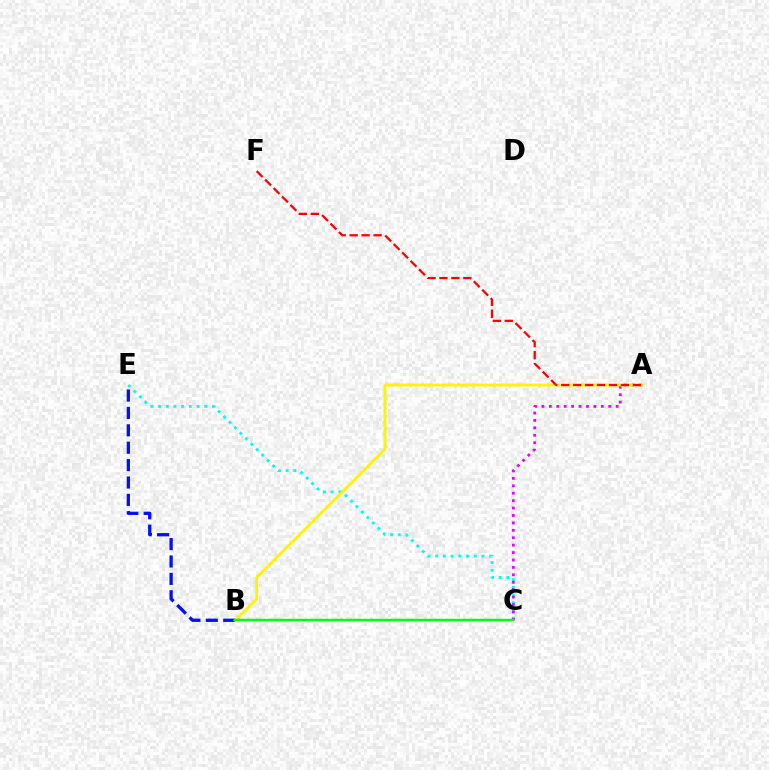{('C', 'E'): [{'color': '#00fff6', 'line_style': 'dotted', 'thickness': 2.09}], ('B', 'E'): [{'color': '#0010ff', 'line_style': 'dashed', 'thickness': 2.36}], ('A', 'C'): [{'color': '#ee00ff', 'line_style': 'dotted', 'thickness': 2.02}], ('A', 'B'): [{'color': '#fcf500', 'line_style': 'solid', 'thickness': 2.04}], ('B', 'C'): [{'color': '#08ff00', 'line_style': 'solid', 'thickness': 1.75}], ('A', 'F'): [{'color': '#ff0000', 'line_style': 'dashed', 'thickness': 1.62}]}